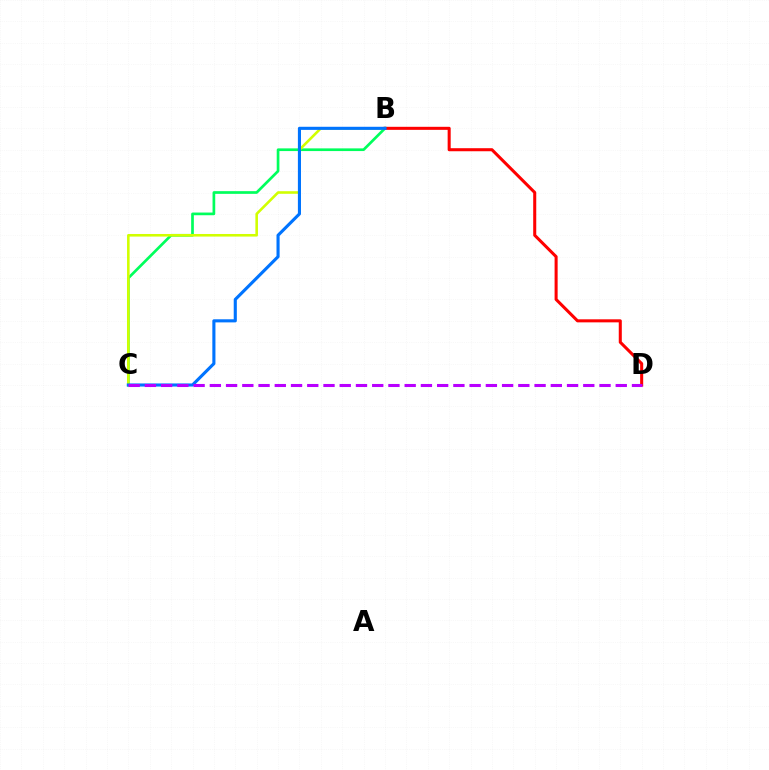{('B', 'C'): [{'color': '#00ff5c', 'line_style': 'solid', 'thickness': 1.94}, {'color': '#d1ff00', 'line_style': 'solid', 'thickness': 1.86}, {'color': '#0074ff', 'line_style': 'solid', 'thickness': 2.24}], ('B', 'D'): [{'color': '#ff0000', 'line_style': 'solid', 'thickness': 2.19}], ('C', 'D'): [{'color': '#b900ff', 'line_style': 'dashed', 'thickness': 2.21}]}